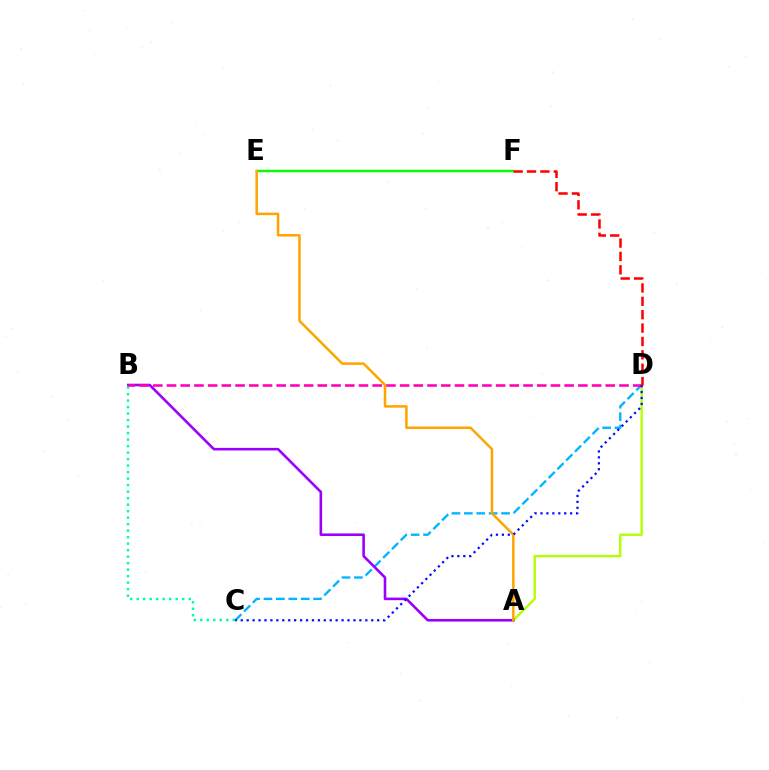{('A', 'D'): [{'color': '#b3ff00', 'line_style': 'solid', 'thickness': 1.7}], ('B', 'C'): [{'color': '#00ff9d', 'line_style': 'dotted', 'thickness': 1.77}], ('C', 'D'): [{'color': '#00b5ff', 'line_style': 'dashed', 'thickness': 1.69}, {'color': '#0010ff', 'line_style': 'dotted', 'thickness': 1.61}], ('E', 'F'): [{'color': '#08ff00', 'line_style': 'solid', 'thickness': 1.77}], ('A', 'B'): [{'color': '#9b00ff', 'line_style': 'solid', 'thickness': 1.87}], ('B', 'D'): [{'color': '#ff00bd', 'line_style': 'dashed', 'thickness': 1.86}], ('A', 'E'): [{'color': '#ffa500', 'line_style': 'solid', 'thickness': 1.81}], ('D', 'F'): [{'color': '#ff0000', 'line_style': 'dashed', 'thickness': 1.82}]}